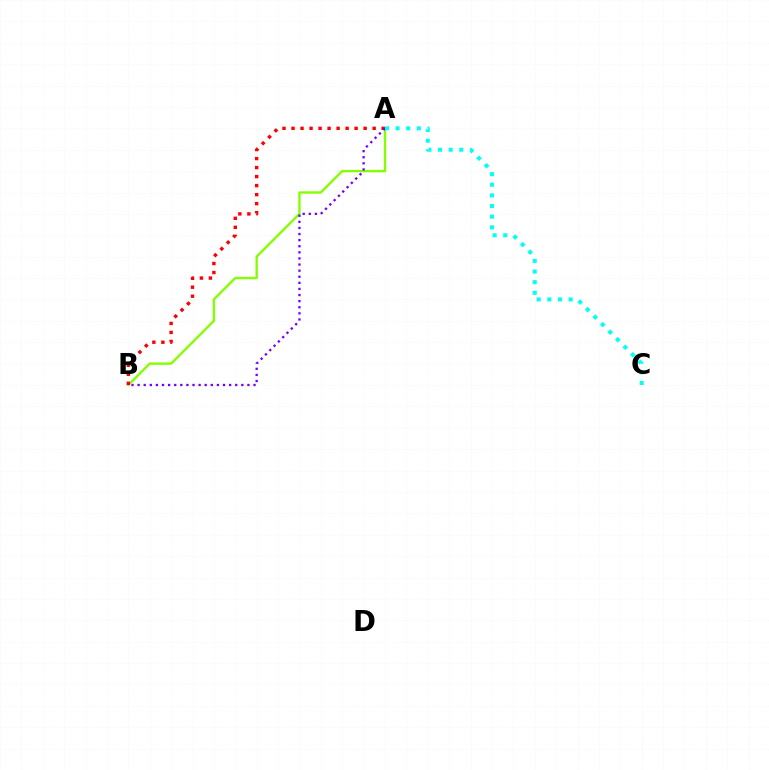{('A', 'B'): [{'color': '#84ff00', 'line_style': 'solid', 'thickness': 1.71}, {'color': '#ff0000', 'line_style': 'dotted', 'thickness': 2.45}, {'color': '#7200ff', 'line_style': 'dotted', 'thickness': 1.66}], ('A', 'C'): [{'color': '#00fff6', 'line_style': 'dotted', 'thickness': 2.89}]}